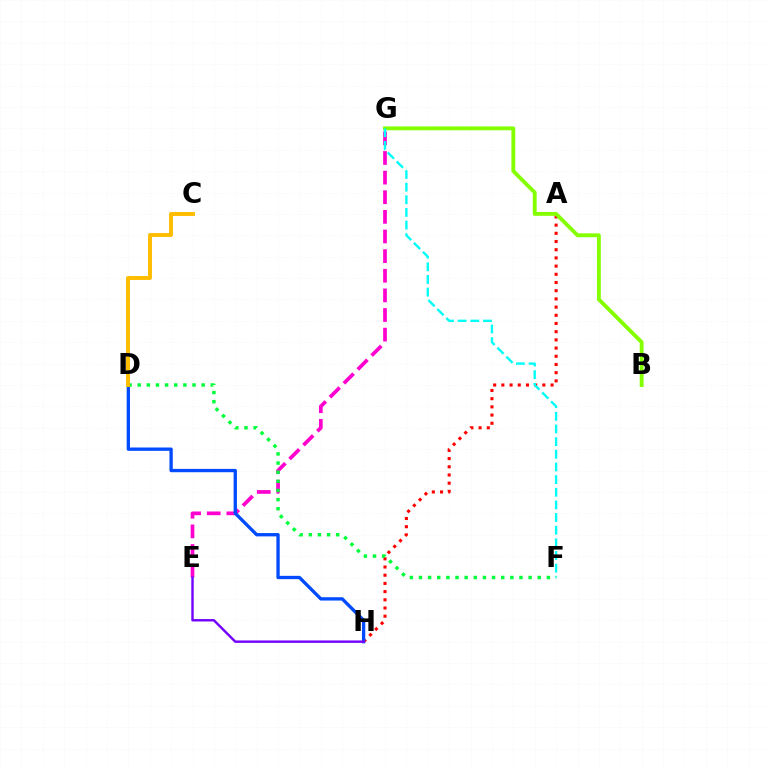{('A', 'H'): [{'color': '#ff0000', 'line_style': 'dotted', 'thickness': 2.23}], ('E', 'G'): [{'color': '#ff00cf', 'line_style': 'dashed', 'thickness': 2.67}], ('B', 'G'): [{'color': '#84ff00', 'line_style': 'solid', 'thickness': 2.78}], ('D', 'H'): [{'color': '#004bff', 'line_style': 'solid', 'thickness': 2.39}], ('F', 'G'): [{'color': '#00fff6', 'line_style': 'dashed', 'thickness': 1.72}], ('D', 'F'): [{'color': '#00ff39', 'line_style': 'dotted', 'thickness': 2.48}], ('E', 'H'): [{'color': '#7200ff', 'line_style': 'solid', 'thickness': 1.74}], ('C', 'D'): [{'color': '#ffbd00', 'line_style': 'solid', 'thickness': 2.83}]}